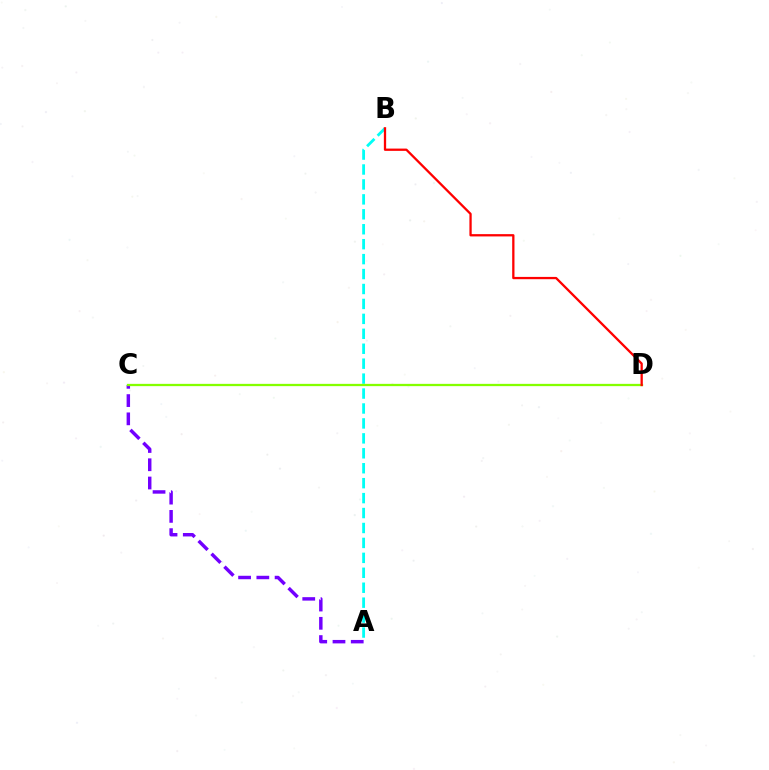{('A', 'C'): [{'color': '#7200ff', 'line_style': 'dashed', 'thickness': 2.48}], ('A', 'B'): [{'color': '#00fff6', 'line_style': 'dashed', 'thickness': 2.03}], ('C', 'D'): [{'color': '#84ff00', 'line_style': 'solid', 'thickness': 1.65}], ('B', 'D'): [{'color': '#ff0000', 'line_style': 'solid', 'thickness': 1.65}]}